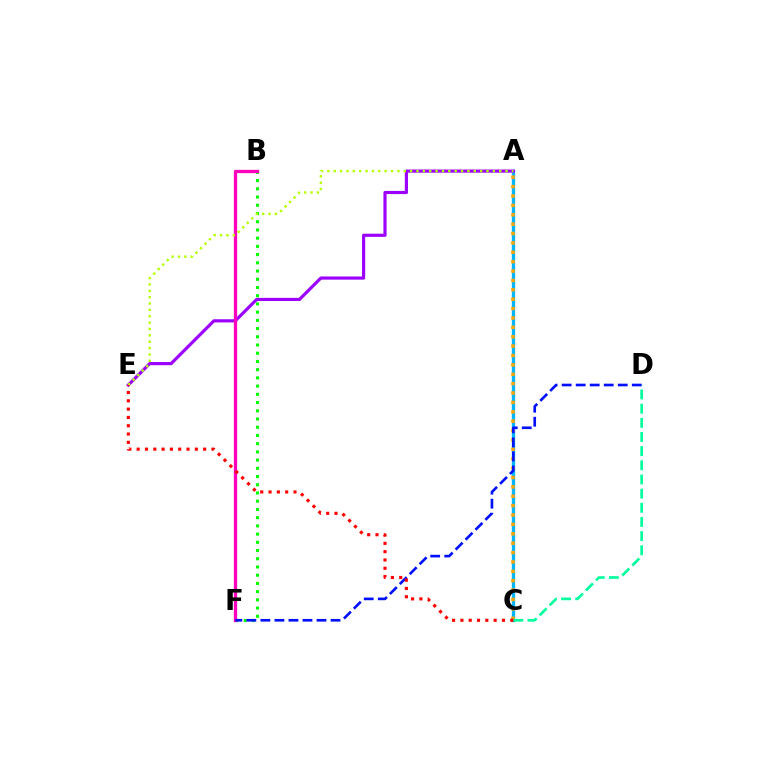{('B', 'F'): [{'color': '#08ff00', 'line_style': 'dotted', 'thickness': 2.23}, {'color': '#ff00bd', 'line_style': 'solid', 'thickness': 2.37}], ('A', 'C'): [{'color': '#00b5ff', 'line_style': 'solid', 'thickness': 2.39}, {'color': '#ffa500', 'line_style': 'dotted', 'thickness': 2.55}], ('A', 'E'): [{'color': '#9b00ff', 'line_style': 'solid', 'thickness': 2.28}, {'color': '#b3ff00', 'line_style': 'dotted', 'thickness': 1.73}], ('C', 'D'): [{'color': '#00ff9d', 'line_style': 'dashed', 'thickness': 1.92}], ('D', 'F'): [{'color': '#0010ff', 'line_style': 'dashed', 'thickness': 1.91}], ('C', 'E'): [{'color': '#ff0000', 'line_style': 'dotted', 'thickness': 2.26}]}